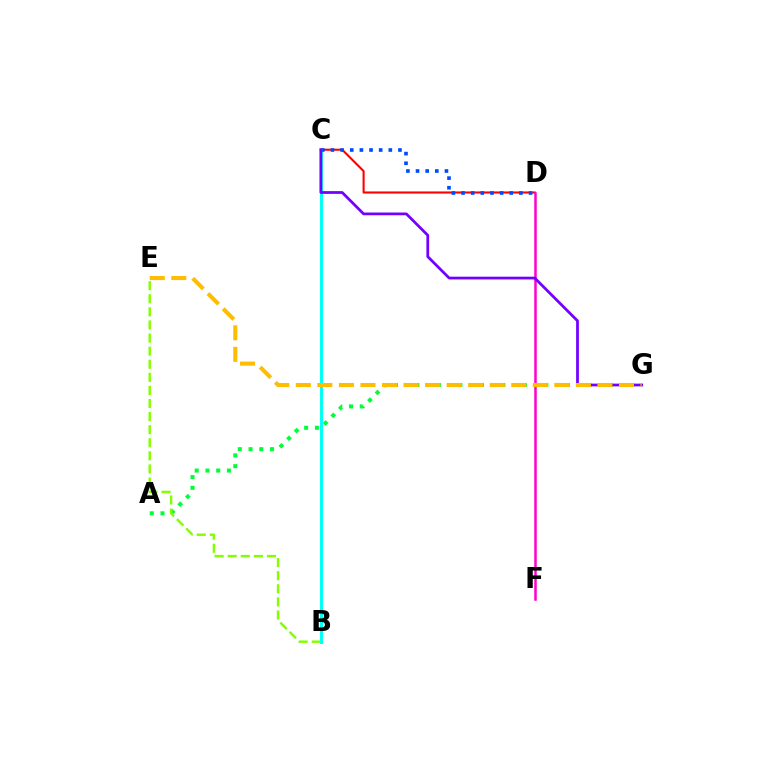{('C', 'D'): [{'color': '#ff0000', 'line_style': 'solid', 'thickness': 1.51}, {'color': '#004bff', 'line_style': 'dotted', 'thickness': 2.62}], ('A', 'G'): [{'color': '#00ff39', 'line_style': 'dotted', 'thickness': 2.92}], ('D', 'F'): [{'color': '#ff00cf', 'line_style': 'solid', 'thickness': 1.8}], ('B', 'E'): [{'color': '#84ff00', 'line_style': 'dashed', 'thickness': 1.78}], ('B', 'C'): [{'color': '#00fff6', 'line_style': 'solid', 'thickness': 2.13}], ('C', 'G'): [{'color': '#7200ff', 'line_style': 'solid', 'thickness': 1.98}], ('E', 'G'): [{'color': '#ffbd00', 'line_style': 'dashed', 'thickness': 2.93}]}